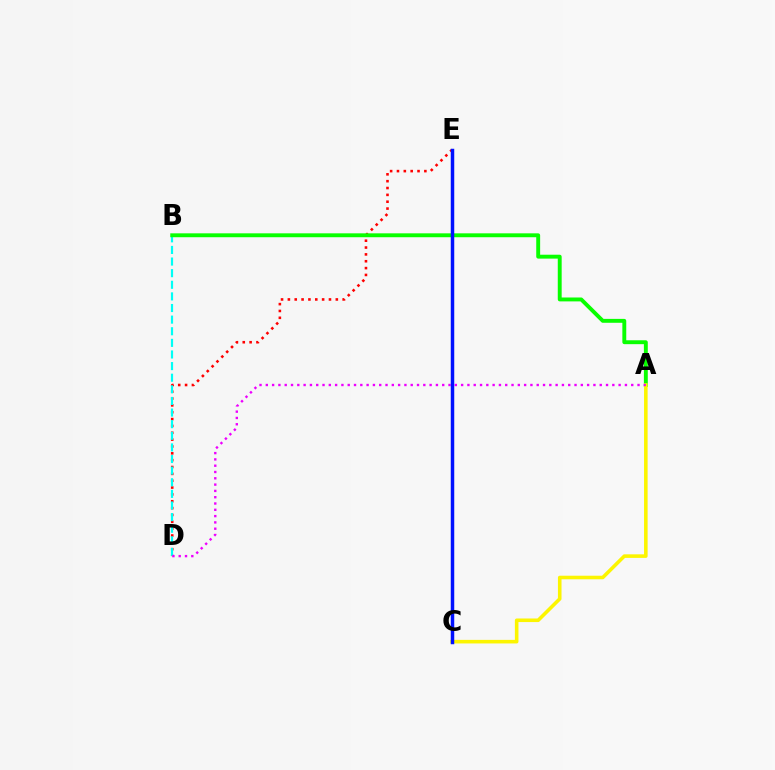{('D', 'E'): [{'color': '#ff0000', 'line_style': 'dotted', 'thickness': 1.86}], ('B', 'D'): [{'color': '#00fff6', 'line_style': 'dashed', 'thickness': 1.58}], ('A', 'B'): [{'color': '#08ff00', 'line_style': 'solid', 'thickness': 2.8}], ('A', 'C'): [{'color': '#fcf500', 'line_style': 'solid', 'thickness': 2.57}], ('A', 'D'): [{'color': '#ee00ff', 'line_style': 'dotted', 'thickness': 1.71}], ('C', 'E'): [{'color': '#0010ff', 'line_style': 'solid', 'thickness': 2.5}]}